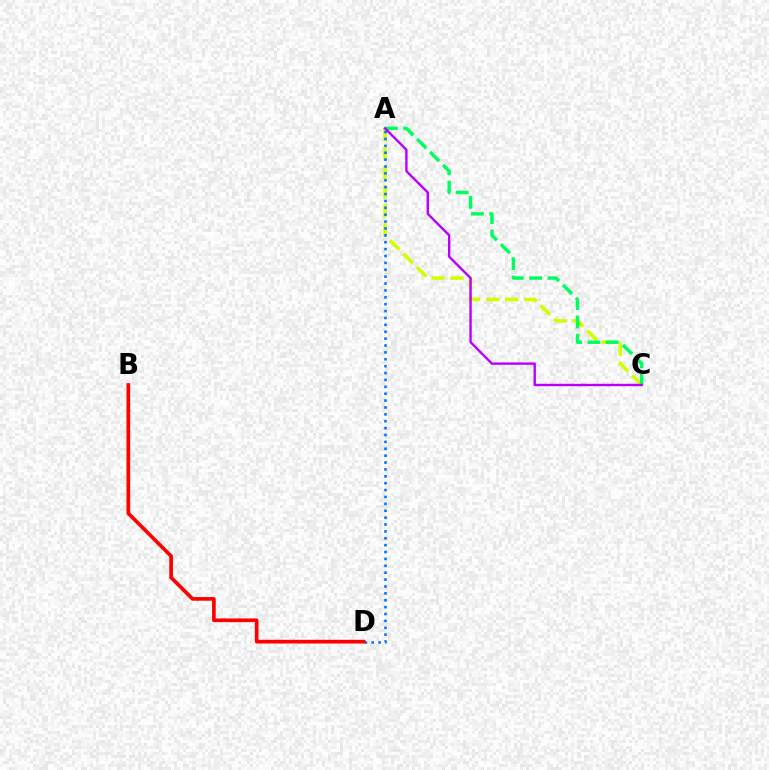{('A', 'C'): [{'color': '#d1ff00', 'line_style': 'dashed', 'thickness': 2.58}, {'color': '#00ff5c', 'line_style': 'dashed', 'thickness': 2.49}, {'color': '#b900ff', 'line_style': 'solid', 'thickness': 1.72}], ('A', 'D'): [{'color': '#0074ff', 'line_style': 'dotted', 'thickness': 1.87}], ('B', 'D'): [{'color': '#ff0000', 'line_style': 'solid', 'thickness': 2.65}]}